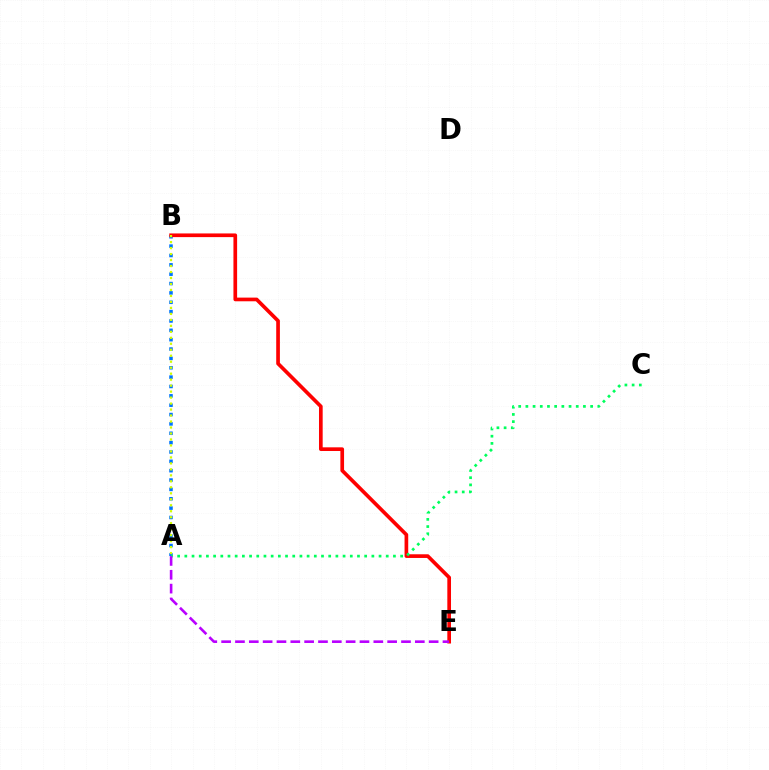{('A', 'B'): [{'color': '#0074ff', 'line_style': 'dotted', 'thickness': 2.54}, {'color': '#d1ff00', 'line_style': 'dotted', 'thickness': 1.62}], ('B', 'E'): [{'color': '#ff0000', 'line_style': 'solid', 'thickness': 2.65}], ('A', 'C'): [{'color': '#00ff5c', 'line_style': 'dotted', 'thickness': 1.95}], ('A', 'E'): [{'color': '#b900ff', 'line_style': 'dashed', 'thickness': 1.88}]}